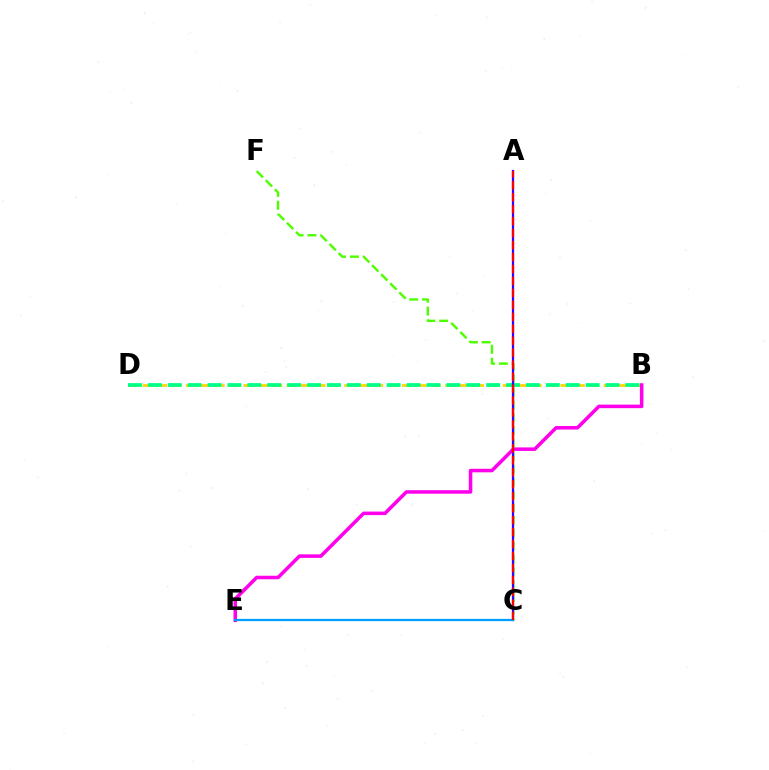{('B', 'D'): [{'color': '#ffd500', 'line_style': 'dashed', 'thickness': 1.96}, {'color': '#00ff86', 'line_style': 'dashed', 'thickness': 2.7}], ('B', 'E'): [{'color': '#ff00ed', 'line_style': 'solid', 'thickness': 2.54}], ('C', 'F'): [{'color': '#4fff00', 'line_style': 'dashed', 'thickness': 1.74}], ('A', 'C'): [{'color': '#3700ff', 'line_style': 'solid', 'thickness': 1.6}, {'color': '#ff0000', 'line_style': 'dashed', 'thickness': 1.62}], ('C', 'E'): [{'color': '#009eff', 'line_style': 'solid', 'thickness': 1.61}]}